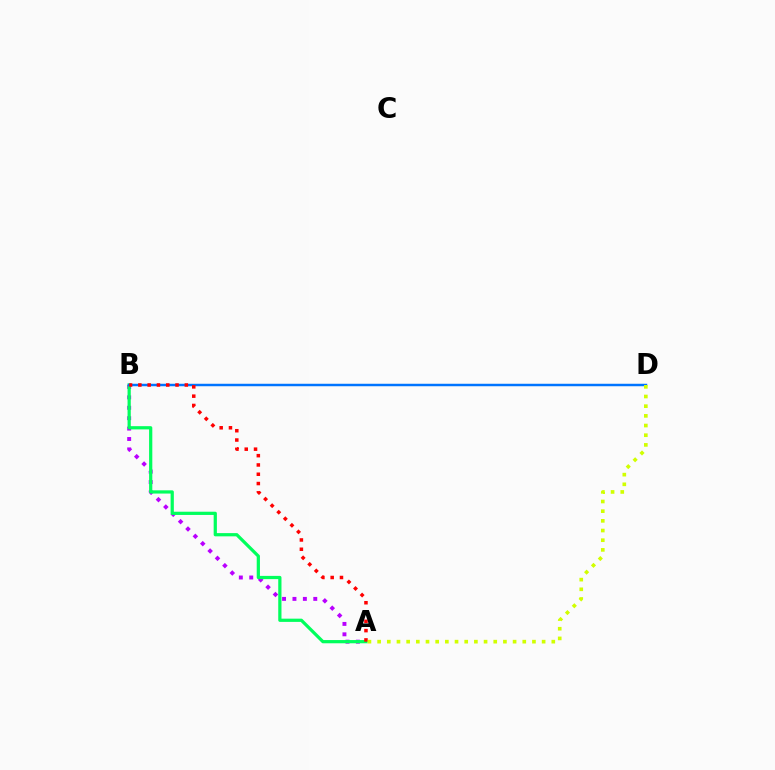{('A', 'B'): [{'color': '#b900ff', 'line_style': 'dotted', 'thickness': 2.83}, {'color': '#00ff5c', 'line_style': 'solid', 'thickness': 2.32}, {'color': '#ff0000', 'line_style': 'dotted', 'thickness': 2.52}], ('B', 'D'): [{'color': '#0074ff', 'line_style': 'solid', 'thickness': 1.78}], ('A', 'D'): [{'color': '#d1ff00', 'line_style': 'dotted', 'thickness': 2.63}]}